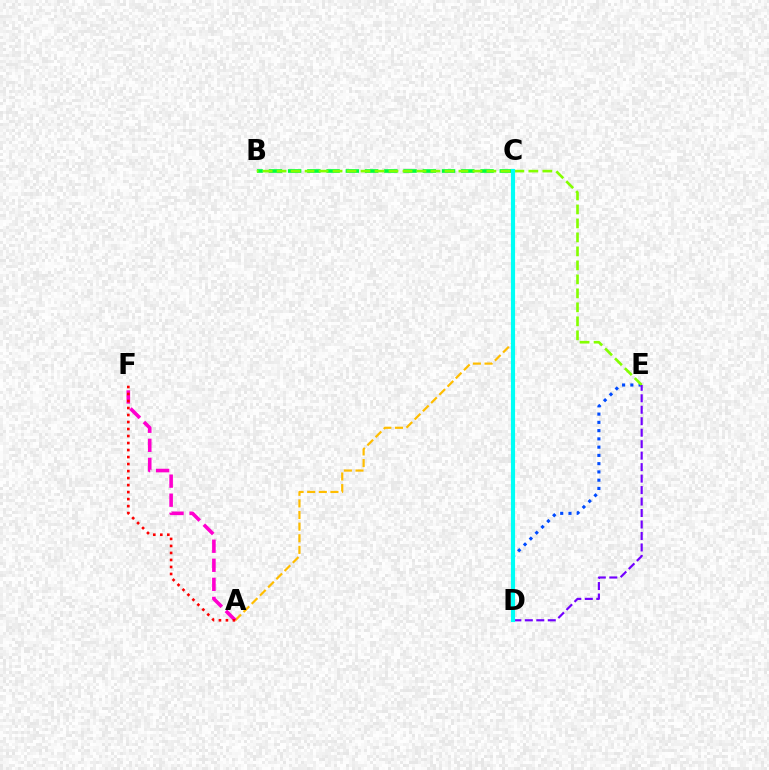{('B', 'C'): [{'color': '#00ff39', 'line_style': 'dashed', 'thickness': 2.61}], ('D', 'E'): [{'color': '#004bff', 'line_style': 'dotted', 'thickness': 2.24}, {'color': '#7200ff', 'line_style': 'dashed', 'thickness': 1.56}], ('A', 'C'): [{'color': '#ffbd00', 'line_style': 'dashed', 'thickness': 1.58}], ('A', 'F'): [{'color': '#ff00cf', 'line_style': 'dashed', 'thickness': 2.59}, {'color': '#ff0000', 'line_style': 'dotted', 'thickness': 1.9}], ('B', 'E'): [{'color': '#84ff00', 'line_style': 'dashed', 'thickness': 1.9}], ('C', 'D'): [{'color': '#00fff6', 'line_style': 'solid', 'thickness': 2.99}]}